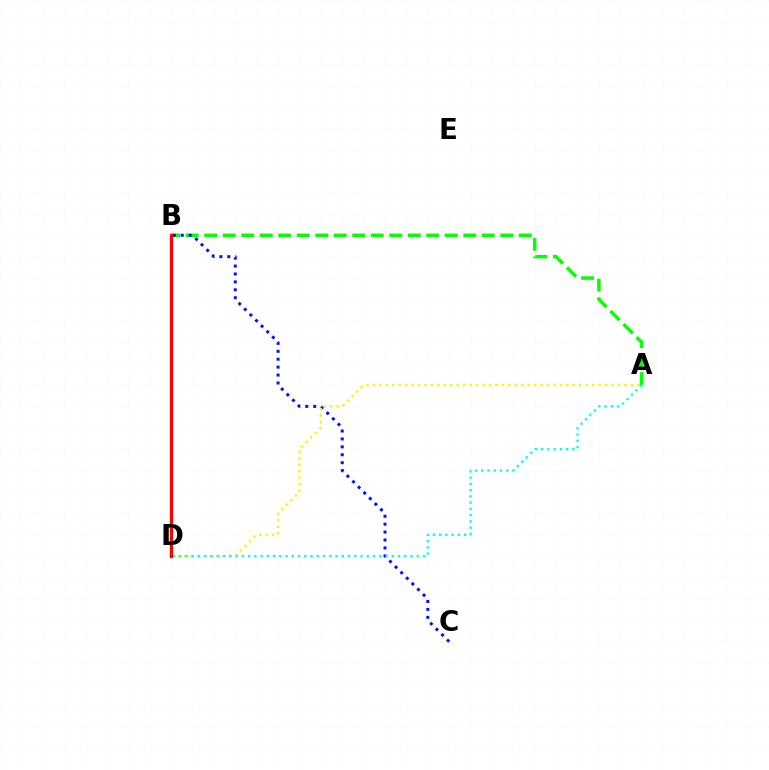{('A', 'B'): [{'color': '#08ff00', 'line_style': 'dashed', 'thickness': 2.51}], ('B', 'C'): [{'color': '#0010ff', 'line_style': 'dotted', 'thickness': 2.15}], ('A', 'D'): [{'color': '#fcf500', 'line_style': 'dotted', 'thickness': 1.75}, {'color': '#00fff6', 'line_style': 'dotted', 'thickness': 1.7}], ('B', 'D'): [{'color': '#ee00ff', 'line_style': 'dashed', 'thickness': 1.83}, {'color': '#ff0000', 'line_style': 'solid', 'thickness': 2.37}]}